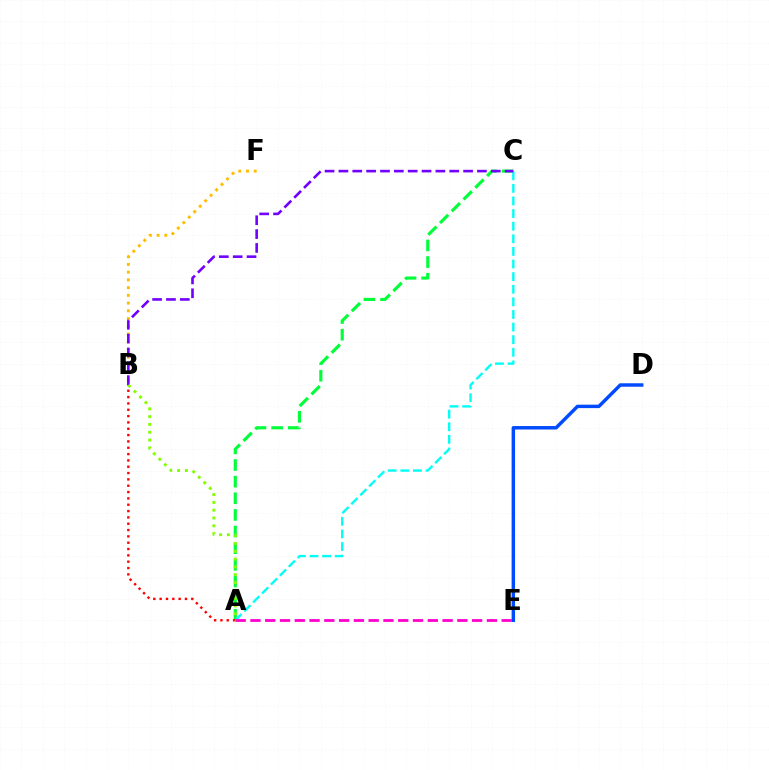{('A', 'C'): [{'color': '#00ff39', 'line_style': 'dashed', 'thickness': 2.26}, {'color': '#00fff6', 'line_style': 'dashed', 'thickness': 1.71}], ('D', 'E'): [{'color': '#004bff', 'line_style': 'solid', 'thickness': 2.48}], ('A', 'B'): [{'color': '#ff0000', 'line_style': 'dotted', 'thickness': 1.72}, {'color': '#84ff00', 'line_style': 'dotted', 'thickness': 2.12}], ('B', 'F'): [{'color': '#ffbd00', 'line_style': 'dotted', 'thickness': 2.1}], ('B', 'C'): [{'color': '#7200ff', 'line_style': 'dashed', 'thickness': 1.88}], ('A', 'E'): [{'color': '#ff00cf', 'line_style': 'dashed', 'thickness': 2.01}]}